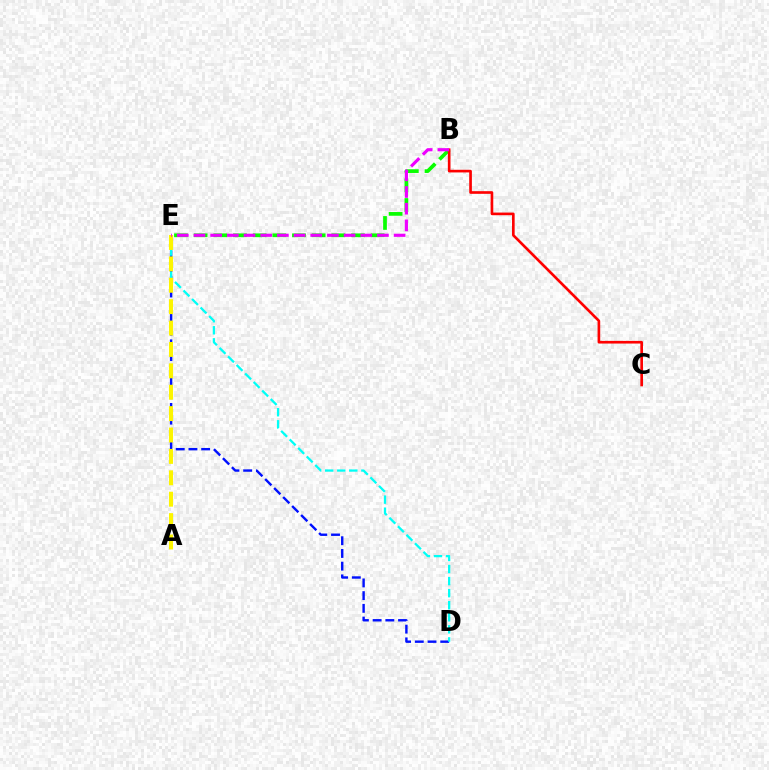{('B', 'E'): [{'color': '#08ff00', 'line_style': 'dashed', 'thickness': 2.67}, {'color': '#ee00ff', 'line_style': 'dashed', 'thickness': 2.27}], ('B', 'C'): [{'color': '#ff0000', 'line_style': 'solid', 'thickness': 1.91}], ('D', 'E'): [{'color': '#0010ff', 'line_style': 'dashed', 'thickness': 1.73}, {'color': '#00fff6', 'line_style': 'dashed', 'thickness': 1.64}], ('A', 'E'): [{'color': '#fcf500', 'line_style': 'dashed', 'thickness': 2.91}]}